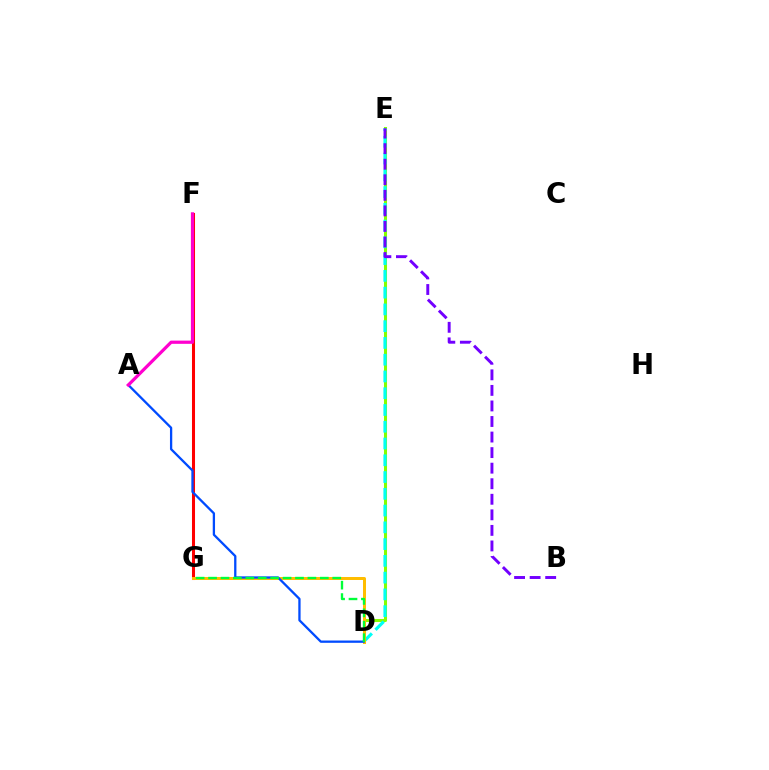{('D', 'E'): [{'color': '#84ff00', 'line_style': 'solid', 'thickness': 2.2}, {'color': '#00fff6', 'line_style': 'dashed', 'thickness': 2.28}], ('F', 'G'): [{'color': '#ff0000', 'line_style': 'solid', 'thickness': 2.19}], ('D', 'G'): [{'color': '#ffbd00', 'line_style': 'solid', 'thickness': 2.15}, {'color': '#00ff39', 'line_style': 'dashed', 'thickness': 1.69}], ('A', 'D'): [{'color': '#004bff', 'line_style': 'solid', 'thickness': 1.65}], ('A', 'F'): [{'color': '#ff00cf', 'line_style': 'solid', 'thickness': 2.32}], ('B', 'E'): [{'color': '#7200ff', 'line_style': 'dashed', 'thickness': 2.11}]}